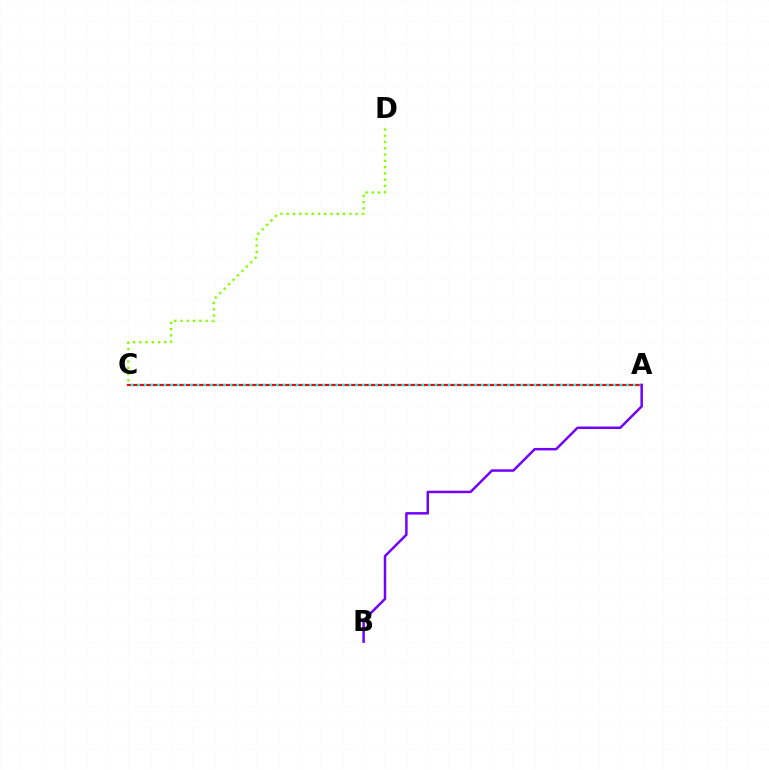{('A', 'C'): [{'color': '#ff0000', 'line_style': 'solid', 'thickness': 1.57}, {'color': '#00fff6', 'line_style': 'dotted', 'thickness': 1.8}], ('A', 'B'): [{'color': '#7200ff', 'line_style': 'solid', 'thickness': 1.78}], ('C', 'D'): [{'color': '#84ff00', 'line_style': 'dotted', 'thickness': 1.7}]}